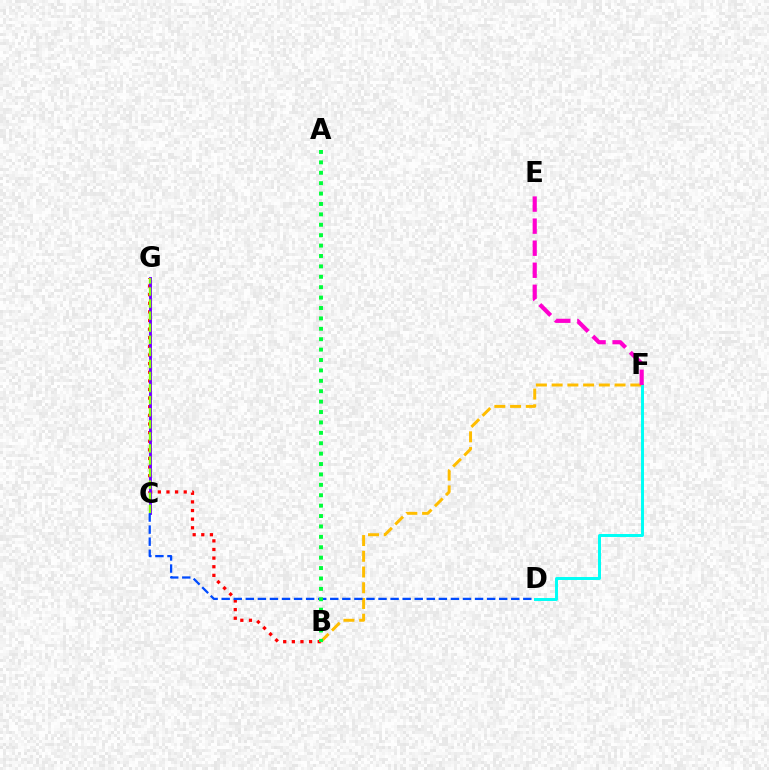{('B', 'G'): [{'color': '#ff0000', 'line_style': 'dotted', 'thickness': 2.34}], ('D', 'F'): [{'color': '#00fff6', 'line_style': 'solid', 'thickness': 2.14}], ('B', 'F'): [{'color': '#ffbd00', 'line_style': 'dashed', 'thickness': 2.14}], ('E', 'F'): [{'color': '#ff00cf', 'line_style': 'dashed', 'thickness': 3.0}], ('C', 'G'): [{'color': '#7200ff', 'line_style': 'solid', 'thickness': 2.06}, {'color': '#84ff00', 'line_style': 'dashed', 'thickness': 1.64}], ('C', 'D'): [{'color': '#004bff', 'line_style': 'dashed', 'thickness': 1.64}], ('A', 'B'): [{'color': '#00ff39', 'line_style': 'dotted', 'thickness': 2.83}]}